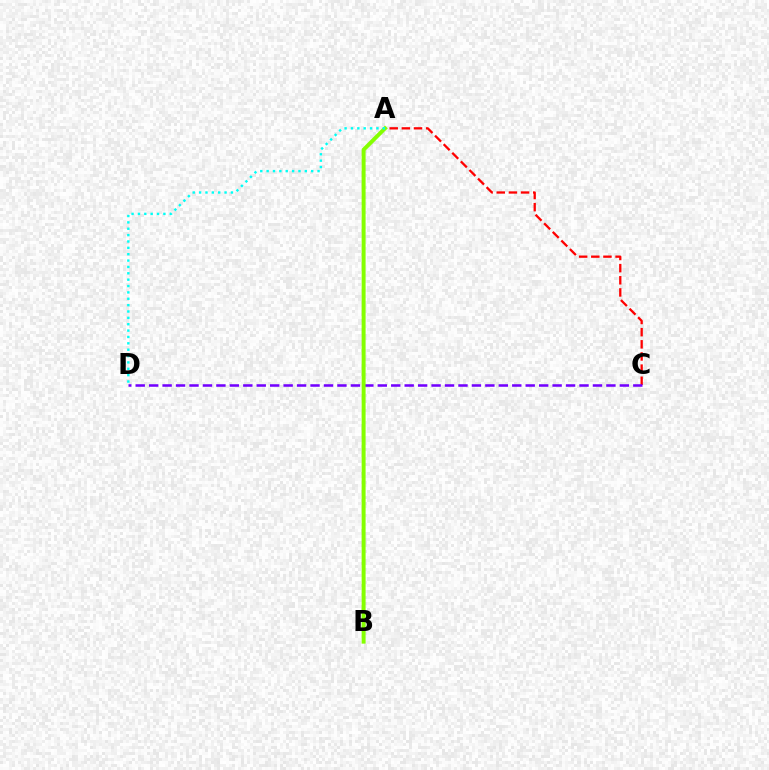{('A', 'C'): [{'color': '#ff0000', 'line_style': 'dashed', 'thickness': 1.65}], ('C', 'D'): [{'color': '#7200ff', 'line_style': 'dashed', 'thickness': 1.83}], ('A', 'B'): [{'color': '#84ff00', 'line_style': 'solid', 'thickness': 2.85}], ('A', 'D'): [{'color': '#00fff6', 'line_style': 'dotted', 'thickness': 1.73}]}